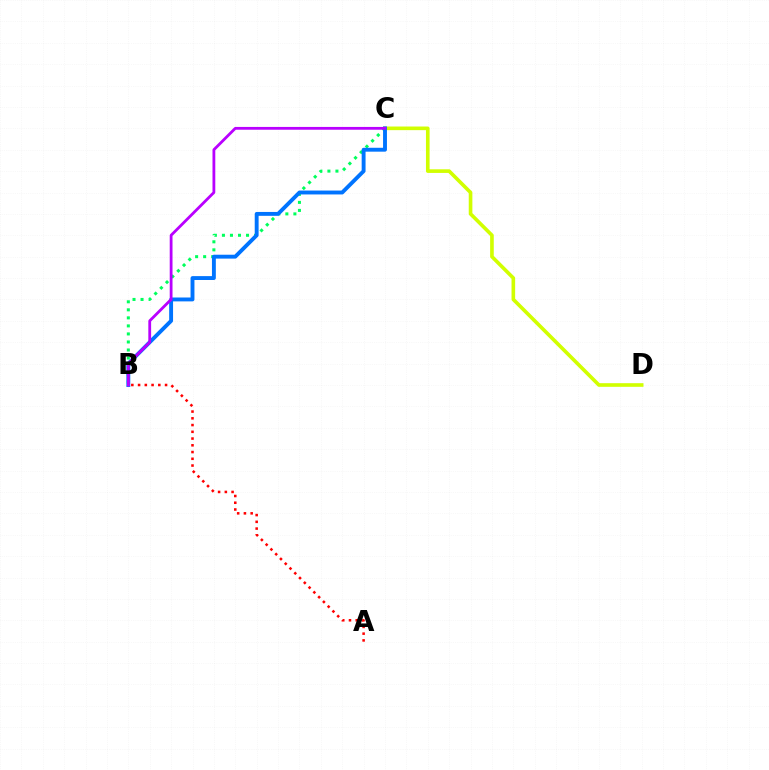{('B', 'C'): [{'color': '#00ff5c', 'line_style': 'dotted', 'thickness': 2.18}, {'color': '#0074ff', 'line_style': 'solid', 'thickness': 2.8}, {'color': '#b900ff', 'line_style': 'solid', 'thickness': 2.01}], ('C', 'D'): [{'color': '#d1ff00', 'line_style': 'solid', 'thickness': 2.61}], ('A', 'B'): [{'color': '#ff0000', 'line_style': 'dotted', 'thickness': 1.83}]}